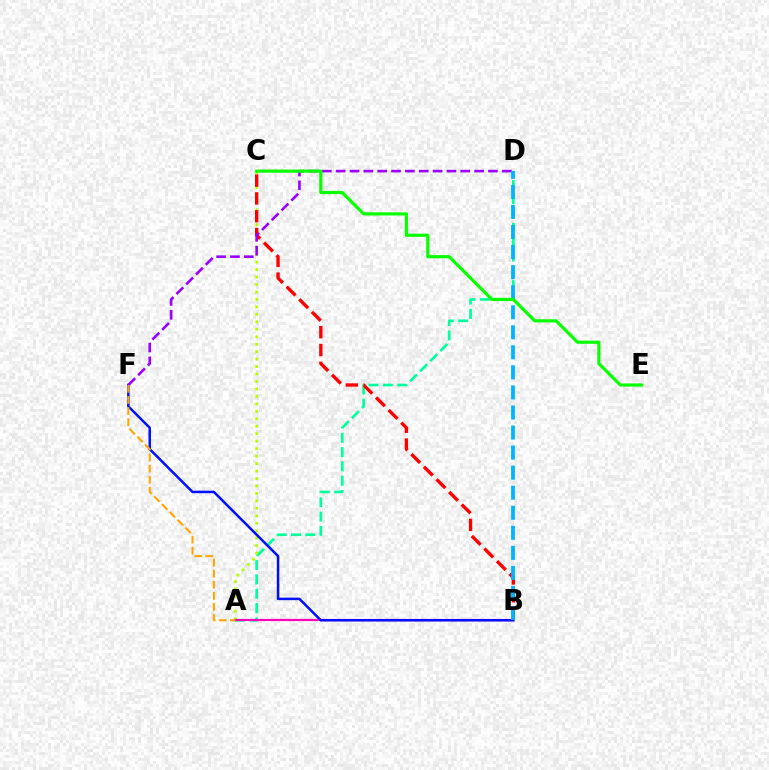{('A', 'D'): [{'color': '#00ff9d', 'line_style': 'dashed', 'thickness': 1.94}], ('A', 'C'): [{'color': '#b3ff00', 'line_style': 'dotted', 'thickness': 2.03}], ('A', 'B'): [{'color': '#ff00bd', 'line_style': 'solid', 'thickness': 1.55}], ('B', 'C'): [{'color': '#ff0000', 'line_style': 'dashed', 'thickness': 2.42}], ('B', 'F'): [{'color': '#0010ff', 'line_style': 'solid', 'thickness': 1.8}], ('D', 'F'): [{'color': '#9b00ff', 'line_style': 'dashed', 'thickness': 1.88}], ('A', 'F'): [{'color': '#ffa500', 'line_style': 'dashed', 'thickness': 1.51}], ('B', 'D'): [{'color': '#00b5ff', 'line_style': 'dashed', 'thickness': 2.72}], ('C', 'E'): [{'color': '#08ff00', 'line_style': 'solid', 'thickness': 2.29}]}